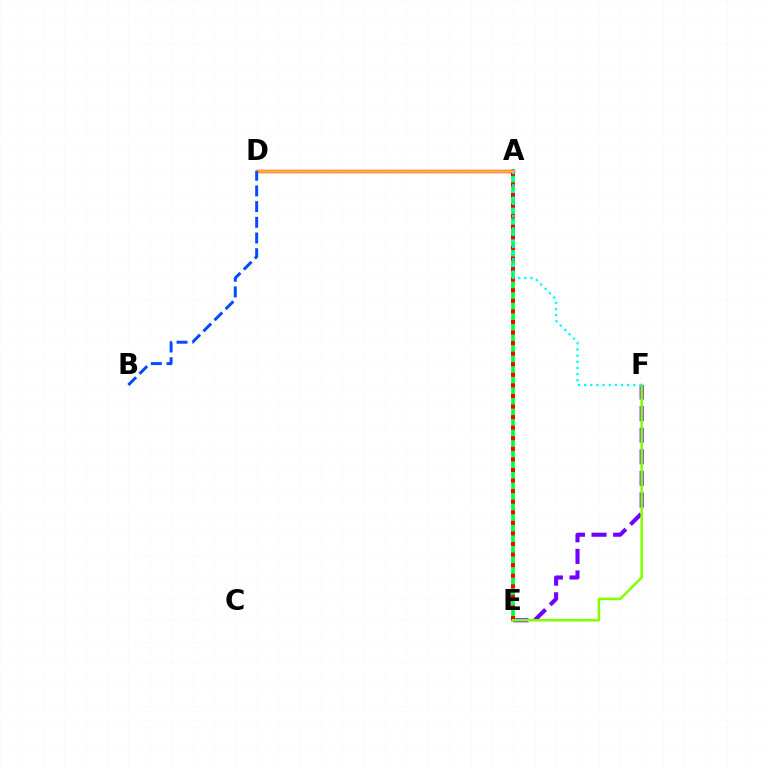{('A', 'E'): [{'color': '#00ff39', 'line_style': 'solid', 'thickness': 2.64}, {'color': '#ff0000', 'line_style': 'dotted', 'thickness': 2.87}], ('E', 'F'): [{'color': '#7200ff', 'line_style': 'dashed', 'thickness': 2.93}, {'color': '#84ff00', 'line_style': 'solid', 'thickness': 1.83}], ('A', 'D'): [{'color': '#ff00cf', 'line_style': 'solid', 'thickness': 2.48}, {'color': '#ffbd00', 'line_style': 'solid', 'thickness': 1.9}], ('B', 'D'): [{'color': '#004bff', 'line_style': 'dashed', 'thickness': 2.13}], ('A', 'F'): [{'color': '#00fff6', 'line_style': 'dotted', 'thickness': 1.67}]}